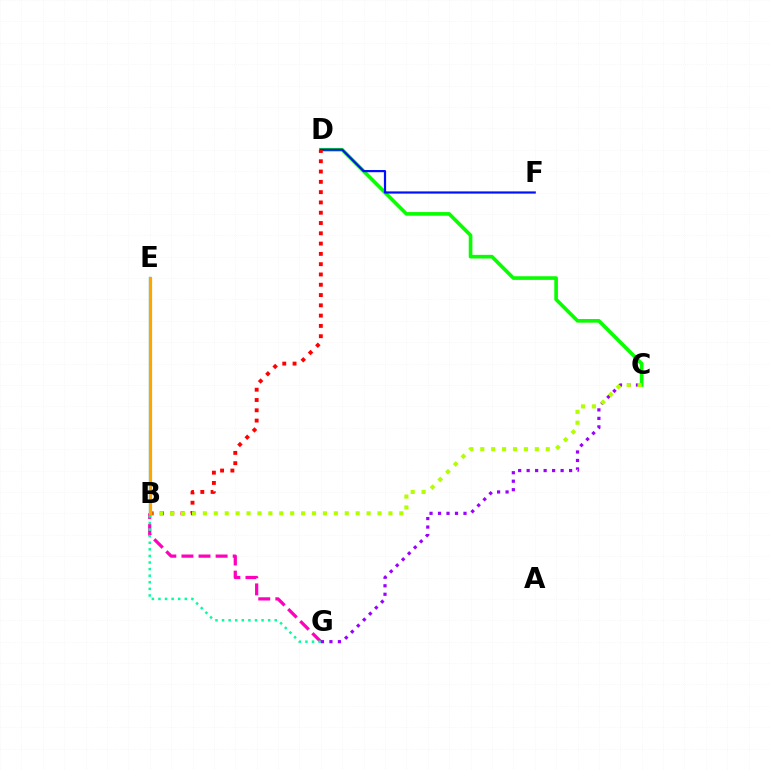{('C', 'D'): [{'color': '#08ff00', 'line_style': 'solid', 'thickness': 2.62}], ('D', 'F'): [{'color': '#0010ff', 'line_style': 'solid', 'thickness': 1.58}], ('B', 'G'): [{'color': '#ff00bd', 'line_style': 'dashed', 'thickness': 2.32}, {'color': '#00ff9d', 'line_style': 'dotted', 'thickness': 1.79}], ('B', 'E'): [{'color': '#00b5ff', 'line_style': 'solid', 'thickness': 1.64}, {'color': '#ffa500', 'line_style': 'solid', 'thickness': 2.3}], ('C', 'G'): [{'color': '#9b00ff', 'line_style': 'dotted', 'thickness': 2.31}], ('B', 'D'): [{'color': '#ff0000', 'line_style': 'dotted', 'thickness': 2.8}], ('B', 'C'): [{'color': '#b3ff00', 'line_style': 'dotted', 'thickness': 2.97}]}